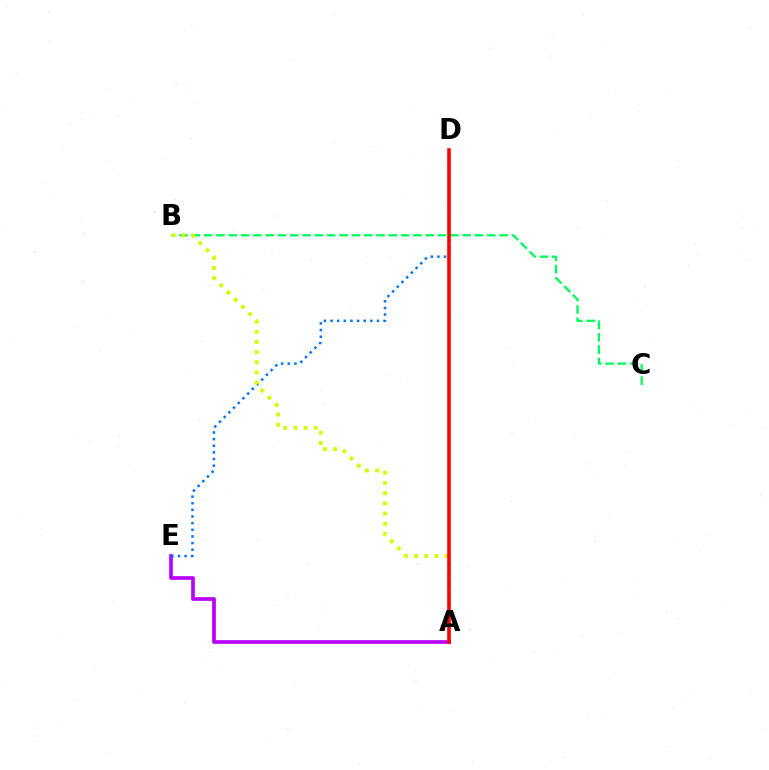{('A', 'E'): [{'color': '#b900ff', 'line_style': 'solid', 'thickness': 2.66}], ('D', 'E'): [{'color': '#0074ff', 'line_style': 'dotted', 'thickness': 1.8}], ('B', 'C'): [{'color': '#00ff5c', 'line_style': 'dashed', 'thickness': 1.67}], ('A', 'B'): [{'color': '#d1ff00', 'line_style': 'dotted', 'thickness': 2.77}], ('A', 'D'): [{'color': '#ff0000', 'line_style': 'solid', 'thickness': 2.59}]}